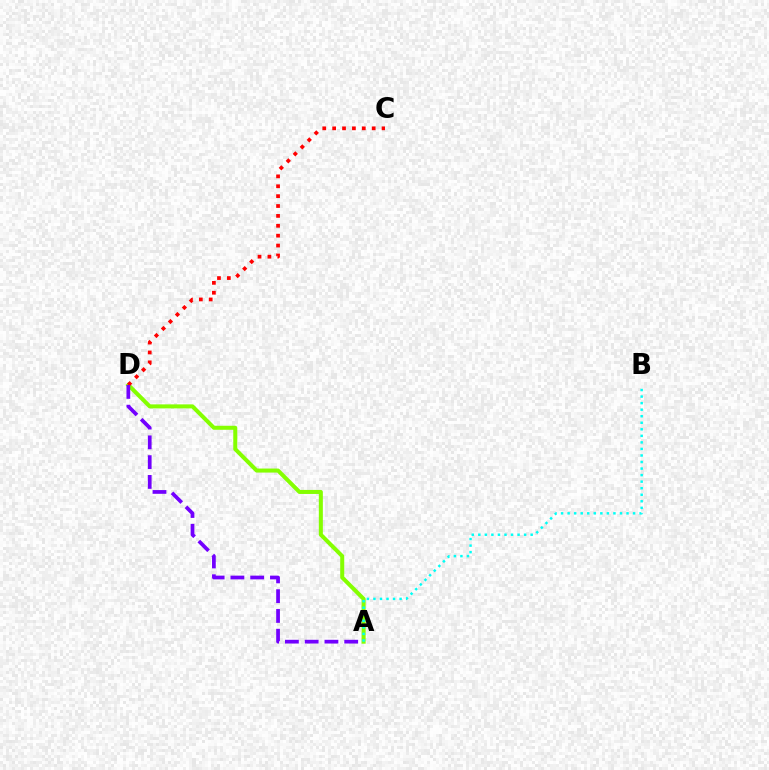{('A', 'D'): [{'color': '#84ff00', 'line_style': 'solid', 'thickness': 2.9}, {'color': '#7200ff', 'line_style': 'dashed', 'thickness': 2.69}], ('A', 'B'): [{'color': '#00fff6', 'line_style': 'dotted', 'thickness': 1.78}], ('C', 'D'): [{'color': '#ff0000', 'line_style': 'dotted', 'thickness': 2.69}]}